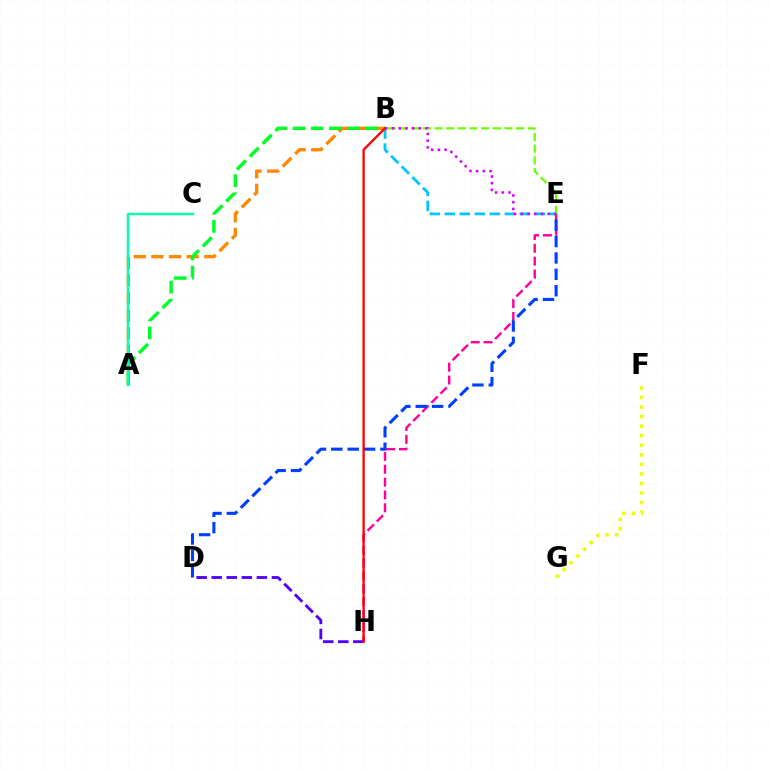{('A', 'B'): [{'color': '#ff8800', 'line_style': 'dashed', 'thickness': 2.39}, {'color': '#00ff27', 'line_style': 'dashed', 'thickness': 2.47}], ('E', 'H'): [{'color': '#ff00a0', 'line_style': 'dashed', 'thickness': 1.74}], ('A', 'C'): [{'color': '#00ffaf', 'line_style': 'solid', 'thickness': 1.74}], ('B', 'E'): [{'color': '#66ff00', 'line_style': 'dashed', 'thickness': 1.58}, {'color': '#00c7ff', 'line_style': 'dashed', 'thickness': 2.04}, {'color': '#d600ff', 'line_style': 'dotted', 'thickness': 1.83}], ('D', 'E'): [{'color': '#003fff', 'line_style': 'dashed', 'thickness': 2.23}], ('D', 'H'): [{'color': '#4f00ff', 'line_style': 'dashed', 'thickness': 2.05}], ('F', 'G'): [{'color': '#eeff00', 'line_style': 'dotted', 'thickness': 2.59}], ('B', 'H'): [{'color': '#ff0000', 'line_style': 'solid', 'thickness': 1.65}]}